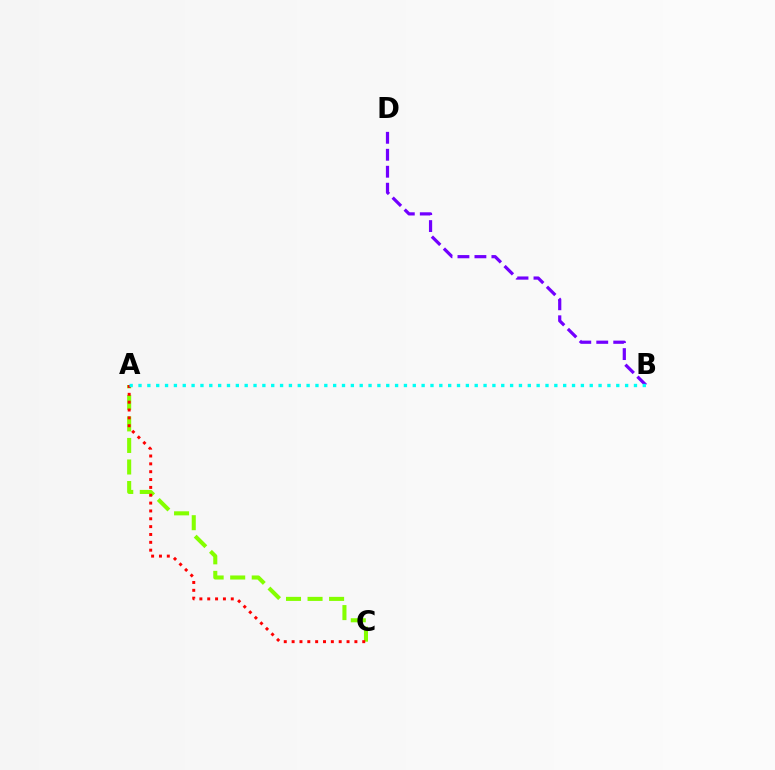{('B', 'D'): [{'color': '#7200ff', 'line_style': 'dashed', 'thickness': 2.31}], ('A', 'C'): [{'color': '#84ff00', 'line_style': 'dashed', 'thickness': 2.93}, {'color': '#ff0000', 'line_style': 'dotted', 'thickness': 2.13}], ('A', 'B'): [{'color': '#00fff6', 'line_style': 'dotted', 'thickness': 2.4}]}